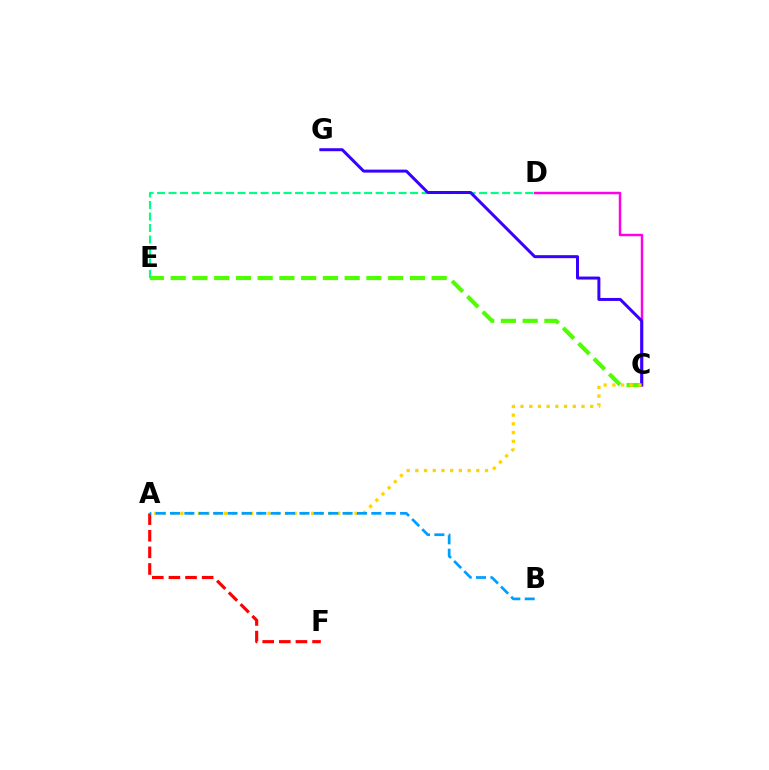{('C', 'D'): [{'color': '#ff00ed', 'line_style': 'solid', 'thickness': 1.77}], ('C', 'E'): [{'color': '#4fff00', 'line_style': 'dashed', 'thickness': 2.95}], ('D', 'E'): [{'color': '#00ff86', 'line_style': 'dashed', 'thickness': 1.56}], ('A', 'F'): [{'color': '#ff0000', 'line_style': 'dashed', 'thickness': 2.26}], ('C', 'G'): [{'color': '#3700ff', 'line_style': 'solid', 'thickness': 2.15}], ('A', 'C'): [{'color': '#ffd500', 'line_style': 'dotted', 'thickness': 2.37}], ('A', 'B'): [{'color': '#009eff', 'line_style': 'dashed', 'thickness': 1.95}]}